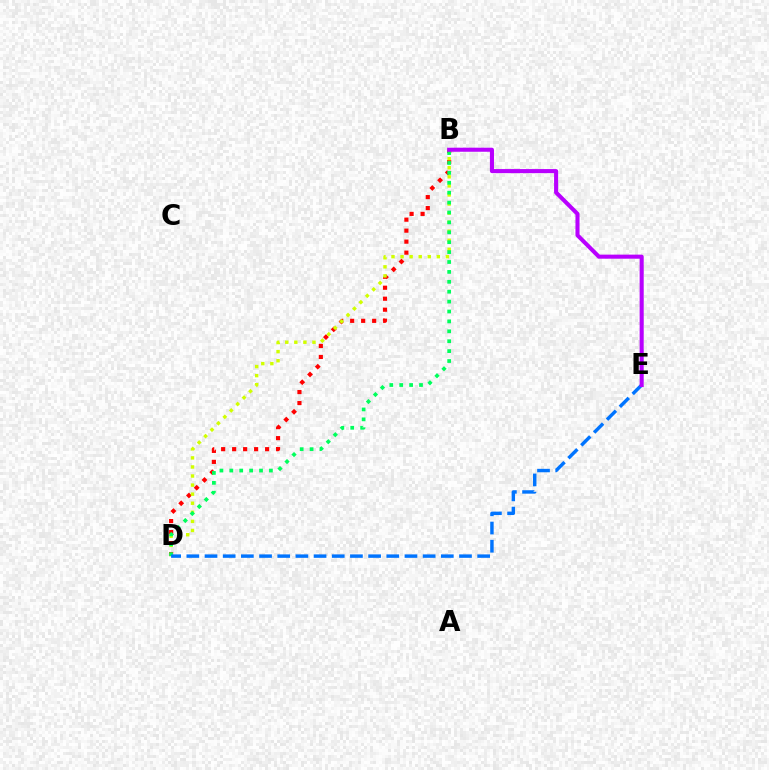{('B', 'D'): [{'color': '#ff0000', 'line_style': 'dotted', 'thickness': 2.99}, {'color': '#d1ff00', 'line_style': 'dotted', 'thickness': 2.46}, {'color': '#00ff5c', 'line_style': 'dotted', 'thickness': 2.69}], ('D', 'E'): [{'color': '#0074ff', 'line_style': 'dashed', 'thickness': 2.47}], ('B', 'E'): [{'color': '#b900ff', 'line_style': 'solid', 'thickness': 2.93}]}